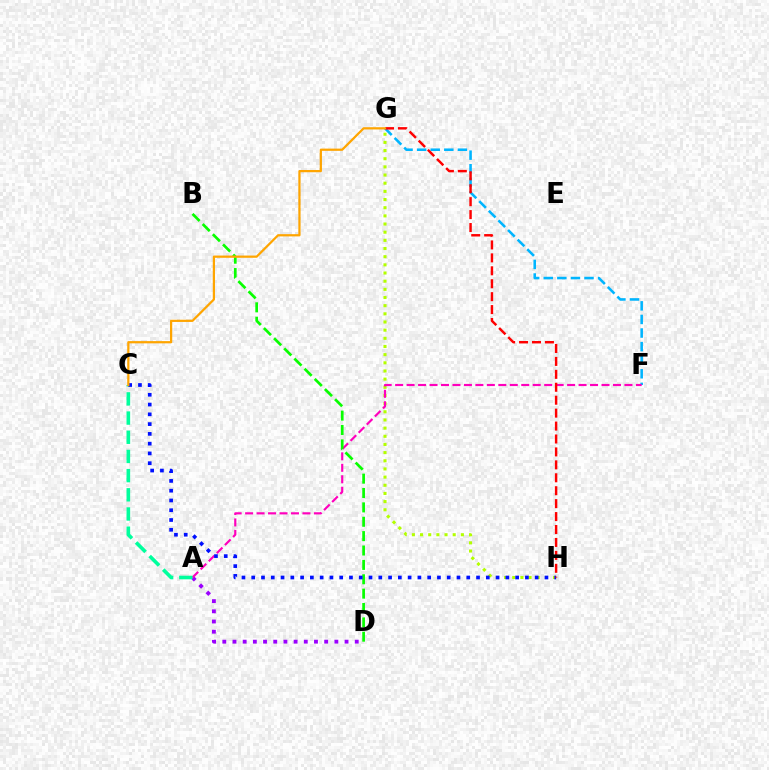{('A', 'D'): [{'color': '#9b00ff', 'line_style': 'dotted', 'thickness': 2.77}], ('F', 'G'): [{'color': '#00b5ff', 'line_style': 'dashed', 'thickness': 1.85}], ('G', 'H'): [{'color': '#b3ff00', 'line_style': 'dotted', 'thickness': 2.22}, {'color': '#ff0000', 'line_style': 'dashed', 'thickness': 1.76}], ('A', 'F'): [{'color': '#ff00bd', 'line_style': 'dashed', 'thickness': 1.56}], ('A', 'C'): [{'color': '#00ff9d', 'line_style': 'dashed', 'thickness': 2.61}], ('B', 'D'): [{'color': '#08ff00', 'line_style': 'dashed', 'thickness': 1.95}], ('C', 'H'): [{'color': '#0010ff', 'line_style': 'dotted', 'thickness': 2.66}], ('C', 'G'): [{'color': '#ffa500', 'line_style': 'solid', 'thickness': 1.61}]}